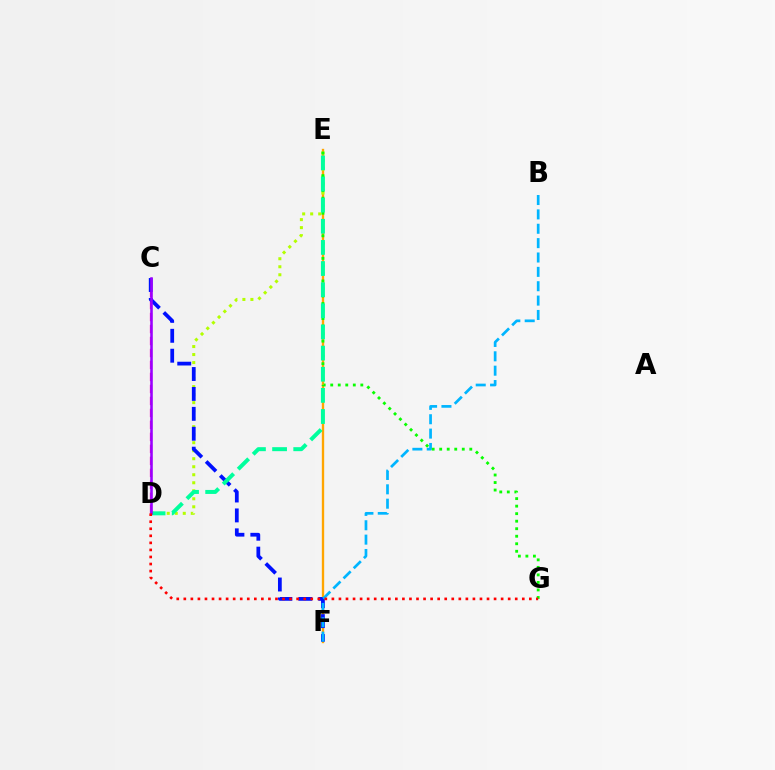{('E', 'F'): [{'color': '#ffa500', 'line_style': 'solid', 'thickness': 1.69}], ('D', 'E'): [{'color': '#b3ff00', 'line_style': 'dotted', 'thickness': 2.18}, {'color': '#00ff9d', 'line_style': 'dashed', 'thickness': 2.87}], ('C', 'D'): [{'color': '#ff00bd', 'line_style': 'dashed', 'thickness': 1.63}, {'color': '#9b00ff', 'line_style': 'solid', 'thickness': 1.84}], ('C', 'F'): [{'color': '#0010ff', 'line_style': 'dashed', 'thickness': 2.71}], ('B', 'F'): [{'color': '#00b5ff', 'line_style': 'dashed', 'thickness': 1.95}], ('E', 'G'): [{'color': '#08ff00', 'line_style': 'dotted', 'thickness': 2.04}], ('D', 'G'): [{'color': '#ff0000', 'line_style': 'dotted', 'thickness': 1.92}]}